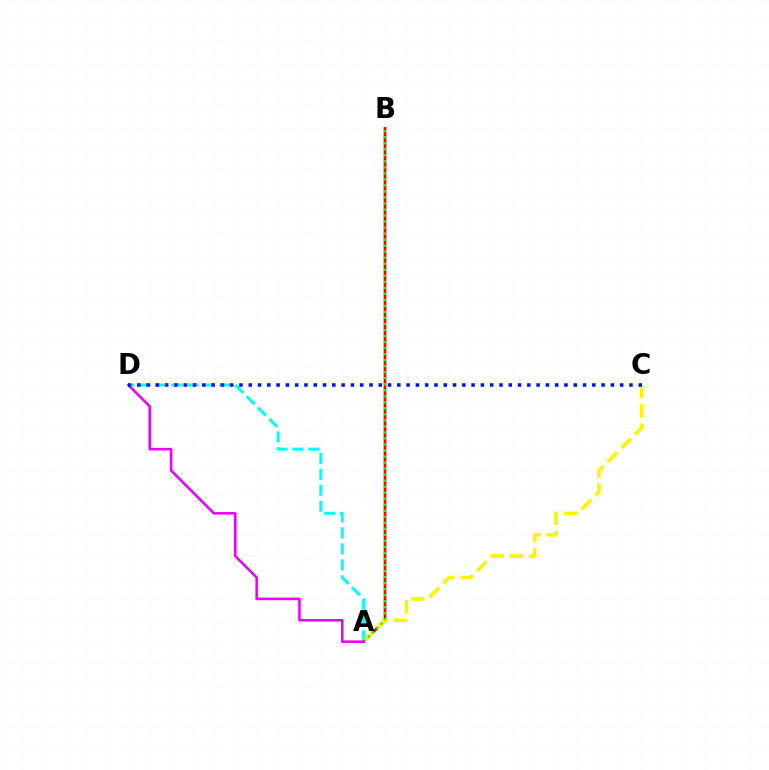{('A', 'D'): [{'color': '#00fff6', 'line_style': 'dashed', 'thickness': 2.17}, {'color': '#ee00ff', 'line_style': 'solid', 'thickness': 1.85}], ('A', 'B'): [{'color': '#ff0000', 'line_style': 'solid', 'thickness': 1.94}, {'color': '#08ff00', 'line_style': 'dotted', 'thickness': 1.64}], ('A', 'C'): [{'color': '#fcf500', 'line_style': 'dashed', 'thickness': 2.64}], ('C', 'D'): [{'color': '#0010ff', 'line_style': 'dotted', 'thickness': 2.52}]}